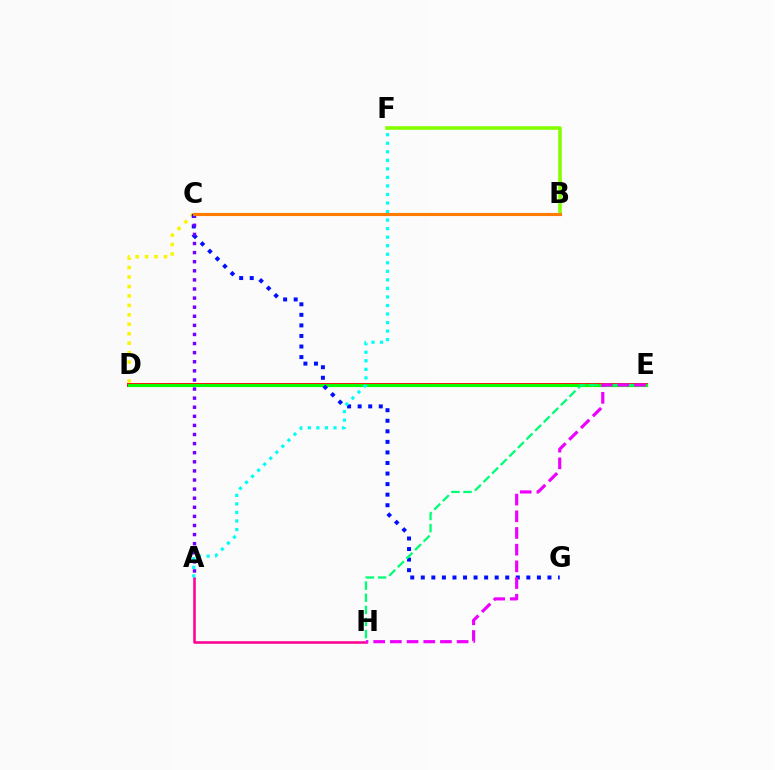{('A', 'H'): [{'color': '#ff0094', 'line_style': 'solid', 'thickness': 1.84}], ('D', 'E'): [{'color': '#ff0000', 'line_style': 'solid', 'thickness': 2.79}, {'color': '#08ff00', 'line_style': 'solid', 'thickness': 2.26}], ('B', 'F'): [{'color': '#84ff00', 'line_style': 'solid', 'thickness': 2.59}], ('C', 'D'): [{'color': '#fcf500', 'line_style': 'dotted', 'thickness': 2.57}], ('C', 'G'): [{'color': '#0010ff', 'line_style': 'dotted', 'thickness': 2.87}], ('A', 'C'): [{'color': '#7200ff', 'line_style': 'dotted', 'thickness': 2.47}], ('A', 'F'): [{'color': '#00fff6', 'line_style': 'dotted', 'thickness': 2.32}], ('E', 'H'): [{'color': '#00ff74', 'line_style': 'dashed', 'thickness': 1.65}, {'color': '#ee00ff', 'line_style': 'dashed', 'thickness': 2.27}], ('B', 'C'): [{'color': '#008cff', 'line_style': 'solid', 'thickness': 1.85}, {'color': '#ff7c00', 'line_style': 'solid', 'thickness': 2.24}]}